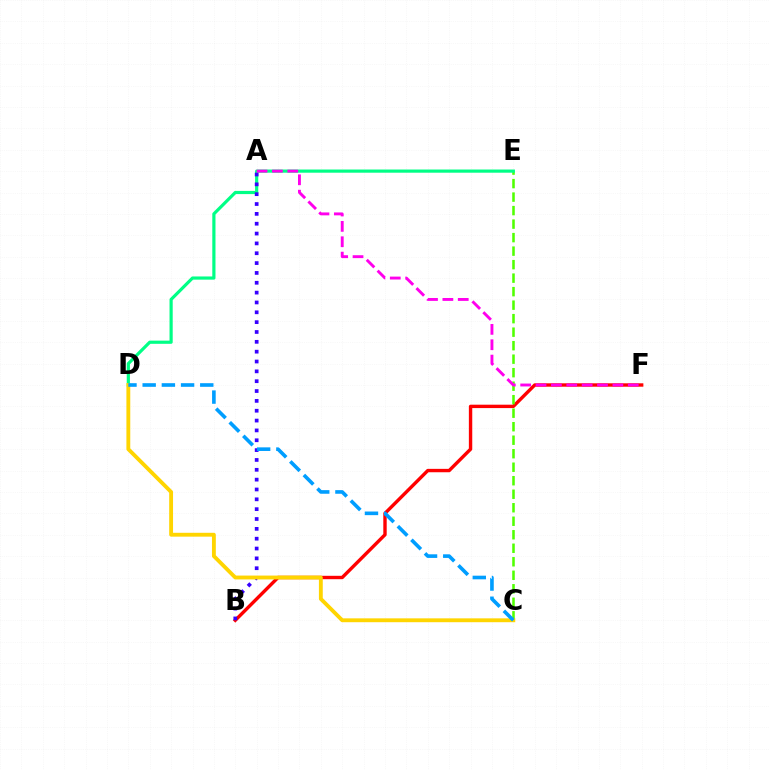{('B', 'F'): [{'color': '#ff0000', 'line_style': 'solid', 'thickness': 2.44}], ('C', 'E'): [{'color': '#4fff00', 'line_style': 'dashed', 'thickness': 1.83}], ('D', 'E'): [{'color': '#00ff86', 'line_style': 'solid', 'thickness': 2.29}], ('A', 'B'): [{'color': '#3700ff', 'line_style': 'dotted', 'thickness': 2.67}], ('A', 'F'): [{'color': '#ff00ed', 'line_style': 'dashed', 'thickness': 2.09}], ('C', 'D'): [{'color': '#ffd500', 'line_style': 'solid', 'thickness': 2.78}, {'color': '#009eff', 'line_style': 'dashed', 'thickness': 2.61}]}